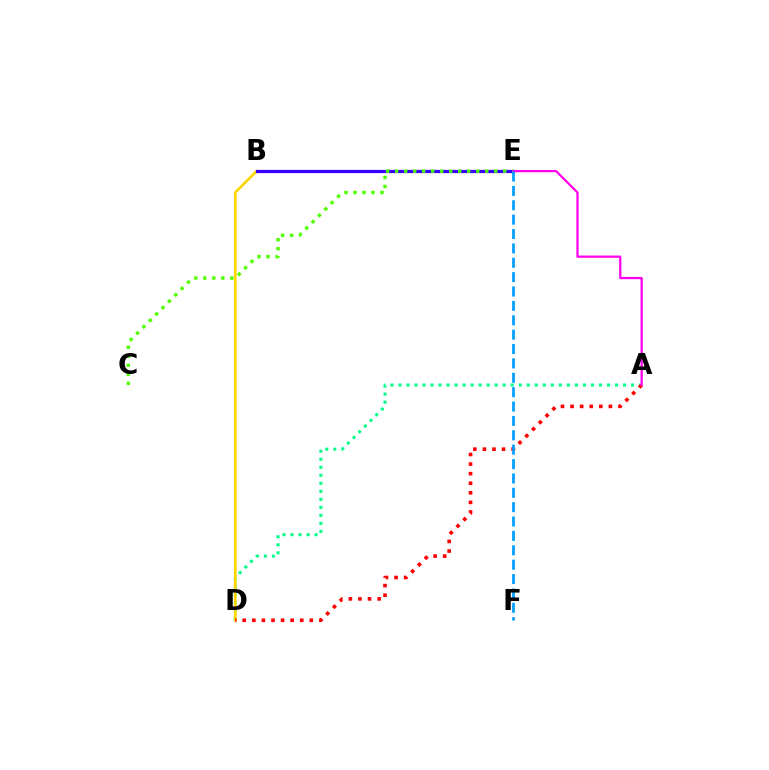{('A', 'D'): [{'color': '#00ff86', 'line_style': 'dotted', 'thickness': 2.18}, {'color': '#ff0000', 'line_style': 'dotted', 'thickness': 2.6}], ('B', 'D'): [{'color': '#ffd500', 'line_style': 'solid', 'thickness': 1.92}], ('B', 'E'): [{'color': '#3700ff', 'line_style': 'solid', 'thickness': 2.32}], ('C', 'E'): [{'color': '#4fff00', 'line_style': 'dotted', 'thickness': 2.45}], ('A', 'E'): [{'color': '#ff00ed', 'line_style': 'solid', 'thickness': 1.62}], ('E', 'F'): [{'color': '#009eff', 'line_style': 'dashed', 'thickness': 1.95}]}